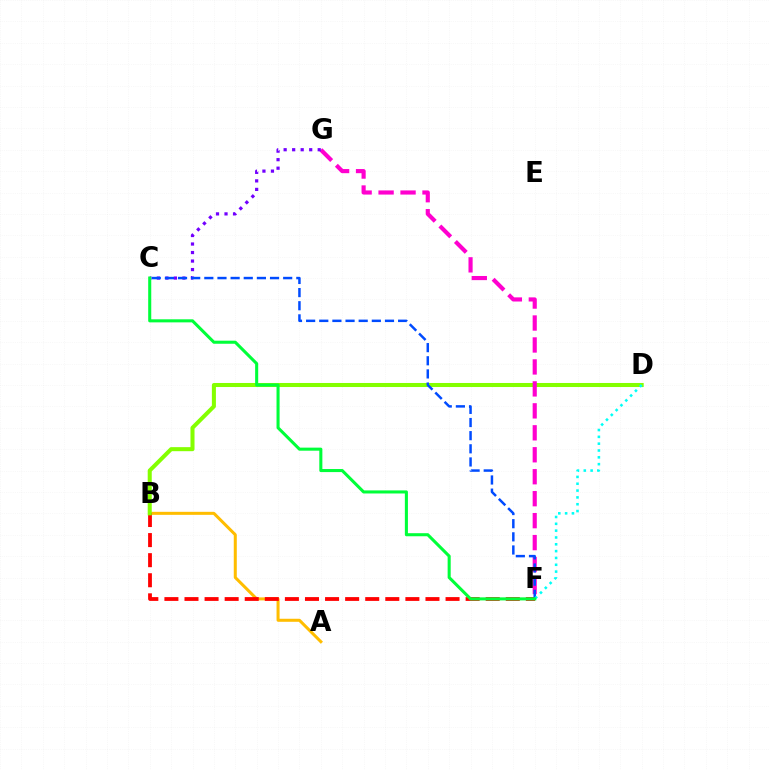{('A', 'B'): [{'color': '#ffbd00', 'line_style': 'solid', 'thickness': 2.18}], ('B', 'F'): [{'color': '#ff0000', 'line_style': 'dashed', 'thickness': 2.73}], ('B', 'D'): [{'color': '#84ff00', 'line_style': 'solid', 'thickness': 2.91}], ('F', 'G'): [{'color': '#ff00cf', 'line_style': 'dashed', 'thickness': 2.98}], ('C', 'G'): [{'color': '#7200ff', 'line_style': 'dotted', 'thickness': 2.31}], ('C', 'F'): [{'color': '#004bff', 'line_style': 'dashed', 'thickness': 1.79}, {'color': '#00ff39', 'line_style': 'solid', 'thickness': 2.21}], ('D', 'F'): [{'color': '#00fff6', 'line_style': 'dotted', 'thickness': 1.86}]}